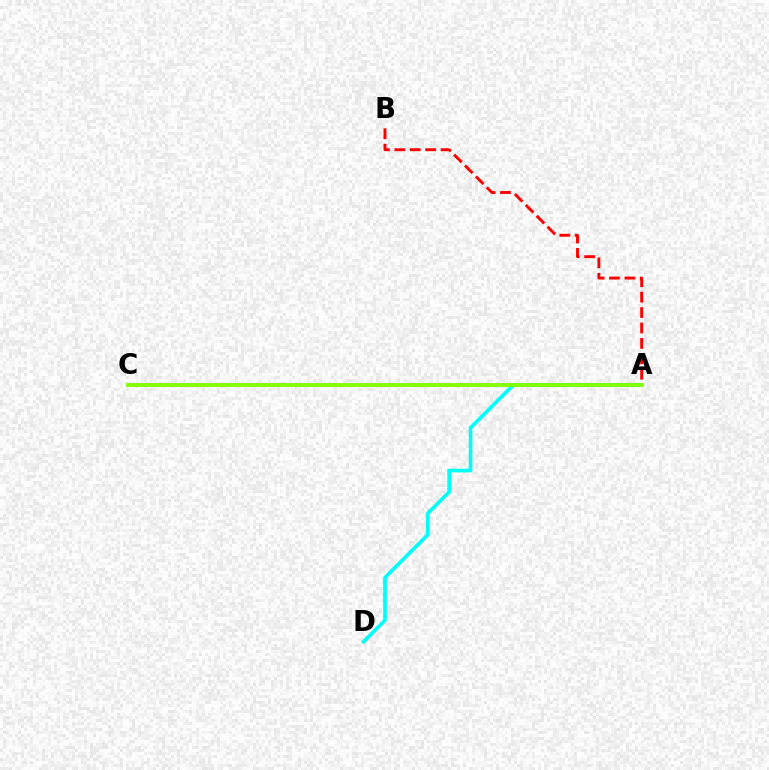{('A', 'C'): [{'color': '#7200ff', 'line_style': 'solid', 'thickness': 1.64}, {'color': '#84ff00', 'line_style': 'solid', 'thickness': 2.76}], ('A', 'B'): [{'color': '#ff0000', 'line_style': 'dashed', 'thickness': 2.09}], ('A', 'D'): [{'color': '#00fff6', 'line_style': 'solid', 'thickness': 2.64}]}